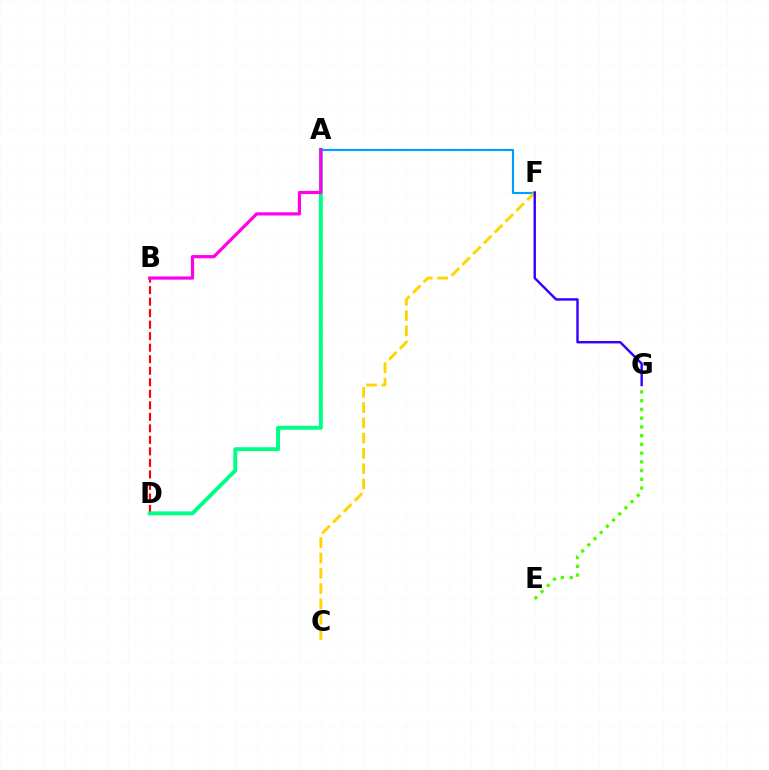{('E', 'G'): [{'color': '#4fff00', 'line_style': 'dotted', 'thickness': 2.37}], ('A', 'F'): [{'color': '#009eff', 'line_style': 'solid', 'thickness': 1.55}], ('B', 'D'): [{'color': '#ff0000', 'line_style': 'dashed', 'thickness': 1.56}], ('A', 'D'): [{'color': '#00ff86', 'line_style': 'solid', 'thickness': 2.82}], ('C', 'F'): [{'color': '#ffd500', 'line_style': 'dashed', 'thickness': 2.08}], ('A', 'B'): [{'color': '#ff00ed', 'line_style': 'solid', 'thickness': 2.3}], ('F', 'G'): [{'color': '#3700ff', 'line_style': 'solid', 'thickness': 1.75}]}